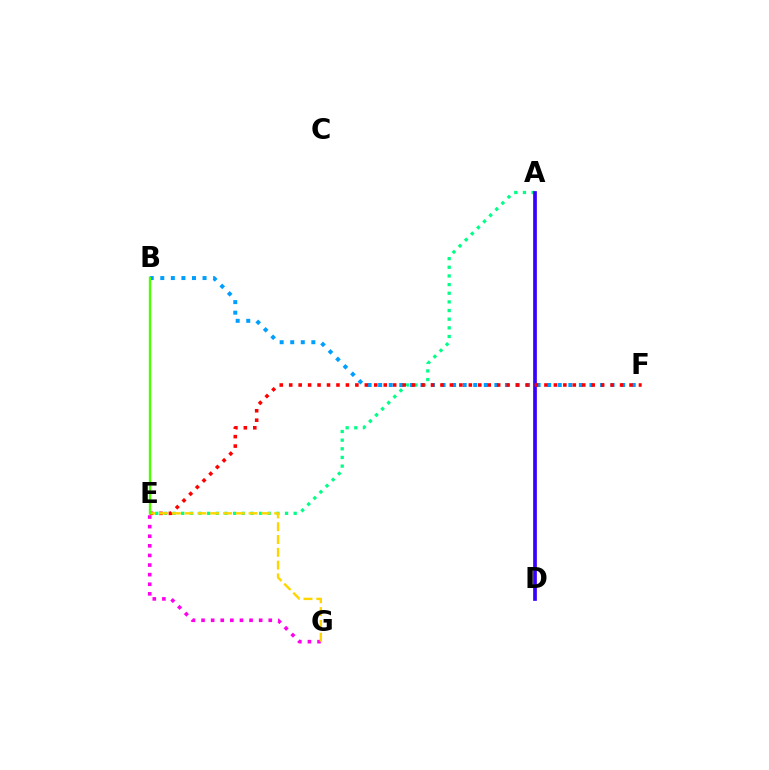{('A', 'E'): [{'color': '#00ff86', 'line_style': 'dotted', 'thickness': 2.35}], ('B', 'F'): [{'color': '#009eff', 'line_style': 'dotted', 'thickness': 2.87}], ('E', 'G'): [{'color': '#ff00ed', 'line_style': 'dotted', 'thickness': 2.61}, {'color': '#ffd500', 'line_style': 'dashed', 'thickness': 1.74}], ('A', 'D'): [{'color': '#3700ff', 'line_style': 'solid', 'thickness': 2.66}], ('E', 'F'): [{'color': '#ff0000', 'line_style': 'dotted', 'thickness': 2.57}], ('B', 'E'): [{'color': '#4fff00', 'line_style': 'solid', 'thickness': 1.7}]}